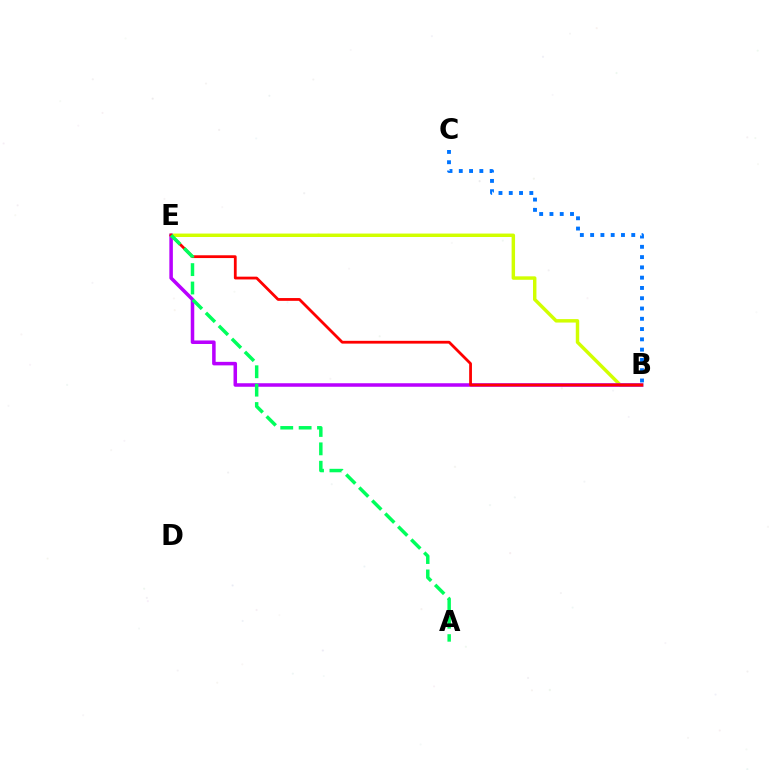{('B', 'E'): [{'color': '#d1ff00', 'line_style': 'solid', 'thickness': 2.48}, {'color': '#b900ff', 'line_style': 'solid', 'thickness': 2.54}, {'color': '#ff0000', 'line_style': 'solid', 'thickness': 2.01}], ('A', 'E'): [{'color': '#00ff5c', 'line_style': 'dashed', 'thickness': 2.5}], ('B', 'C'): [{'color': '#0074ff', 'line_style': 'dotted', 'thickness': 2.79}]}